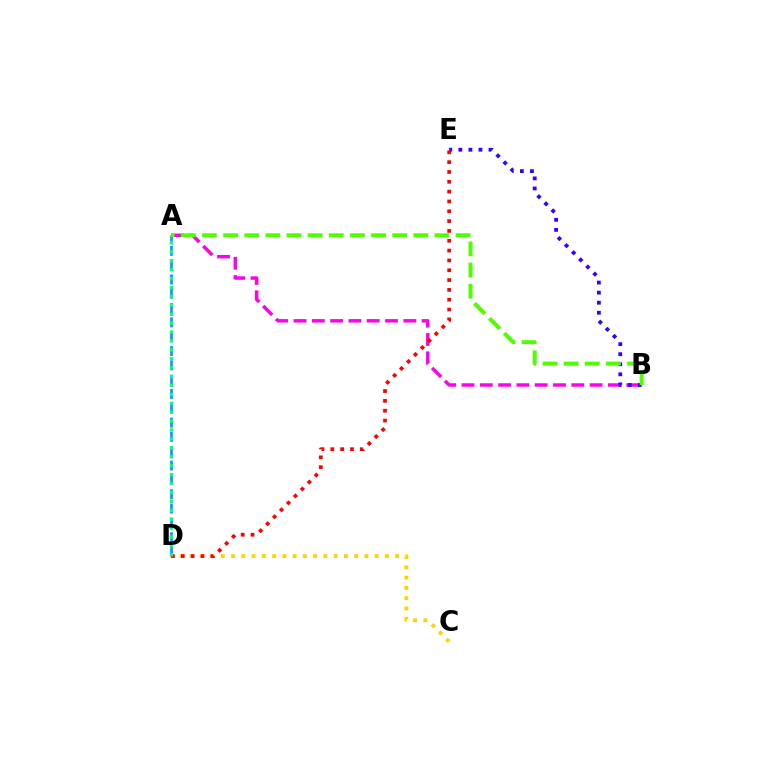{('A', 'B'): [{'color': '#ff00ed', 'line_style': 'dashed', 'thickness': 2.49}, {'color': '#4fff00', 'line_style': 'dashed', 'thickness': 2.87}], ('A', 'D'): [{'color': '#009eff', 'line_style': 'dashed', 'thickness': 1.95}, {'color': '#00ff86', 'line_style': 'dotted', 'thickness': 2.42}], ('B', 'E'): [{'color': '#3700ff', 'line_style': 'dotted', 'thickness': 2.73}], ('C', 'D'): [{'color': '#ffd500', 'line_style': 'dotted', 'thickness': 2.79}], ('D', 'E'): [{'color': '#ff0000', 'line_style': 'dotted', 'thickness': 2.67}]}